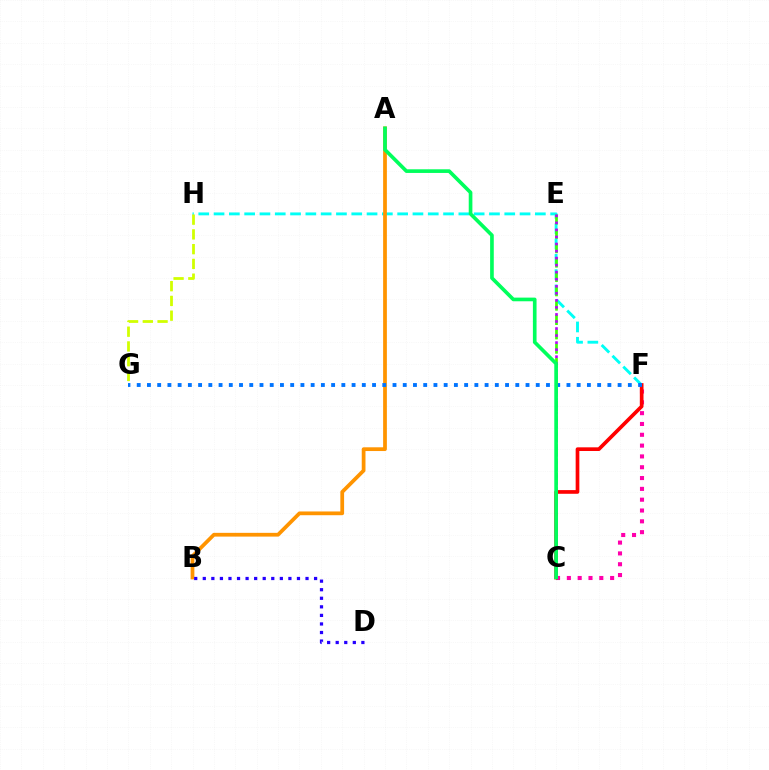{('C', 'F'): [{'color': '#ff00ac', 'line_style': 'dotted', 'thickness': 2.94}, {'color': '#ff0000', 'line_style': 'solid', 'thickness': 2.65}], ('F', 'H'): [{'color': '#00fff6', 'line_style': 'dashed', 'thickness': 2.08}], ('A', 'B'): [{'color': '#ff9400', 'line_style': 'solid', 'thickness': 2.7}], ('G', 'H'): [{'color': '#d1ff00', 'line_style': 'dashed', 'thickness': 2.0}], ('C', 'E'): [{'color': '#3dff00', 'line_style': 'dashed', 'thickness': 1.95}, {'color': '#b900ff', 'line_style': 'dotted', 'thickness': 1.91}], ('F', 'G'): [{'color': '#0074ff', 'line_style': 'dotted', 'thickness': 2.78}], ('B', 'D'): [{'color': '#2500ff', 'line_style': 'dotted', 'thickness': 2.33}], ('A', 'C'): [{'color': '#00ff5c', 'line_style': 'solid', 'thickness': 2.63}]}